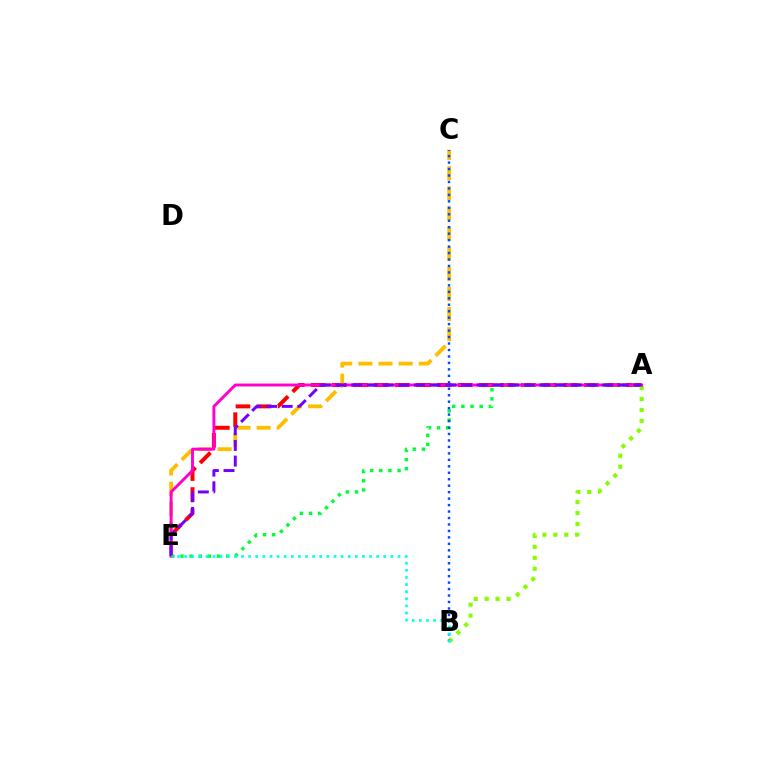{('A', 'E'): [{'color': '#ff0000', 'line_style': 'dashed', 'thickness': 2.86}, {'color': '#00ff39', 'line_style': 'dotted', 'thickness': 2.48}, {'color': '#ff00cf', 'line_style': 'solid', 'thickness': 2.1}, {'color': '#7200ff', 'line_style': 'dashed', 'thickness': 2.13}], ('A', 'B'): [{'color': '#84ff00', 'line_style': 'dotted', 'thickness': 2.97}], ('C', 'E'): [{'color': '#ffbd00', 'line_style': 'dashed', 'thickness': 2.73}], ('B', 'C'): [{'color': '#004bff', 'line_style': 'dotted', 'thickness': 1.76}], ('B', 'E'): [{'color': '#00fff6', 'line_style': 'dotted', 'thickness': 1.93}]}